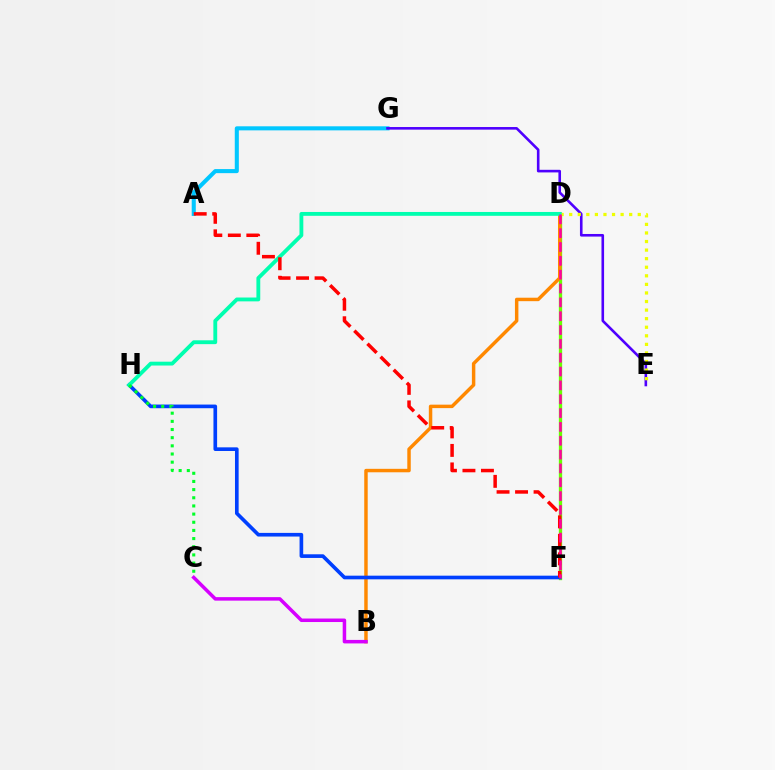{('D', 'F'): [{'color': '#66ff00', 'line_style': 'solid', 'thickness': 2.39}, {'color': '#ff00a0', 'line_style': 'dashed', 'thickness': 1.88}], ('A', 'G'): [{'color': '#00c7ff', 'line_style': 'solid', 'thickness': 2.93}], ('B', 'D'): [{'color': '#ff8800', 'line_style': 'solid', 'thickness': 2.49}], ('F', 'H'): [{'color': '#003fff', 'line_style': 'solid', 'thickness': 2.63}], ('E', 'G'): [{'color': '#4f00ff', 'line_style': 'solid', 'thickness': 1.88}], ('D', 'E'): [{'color': '#eeff00', 'line_style': 'dotted', 'thickness': 2.33}], ('D', 'H'): [{'color': '#00ffaf', 'line_style': 'solid', 'thickness': 2.77}], ('B', 'C'): [{'color': '#d600ff', 'line_style': 'solid', 'thickness': 2.52}], ('C', 'H'): [{'color': '#00ff27', 'line_style': 'dotted', 'thickness': 2.22}], ('A', 'F'): [{'color': '#ff0000', 'line_style': 'dashed', 'thickness': 2.51}]}